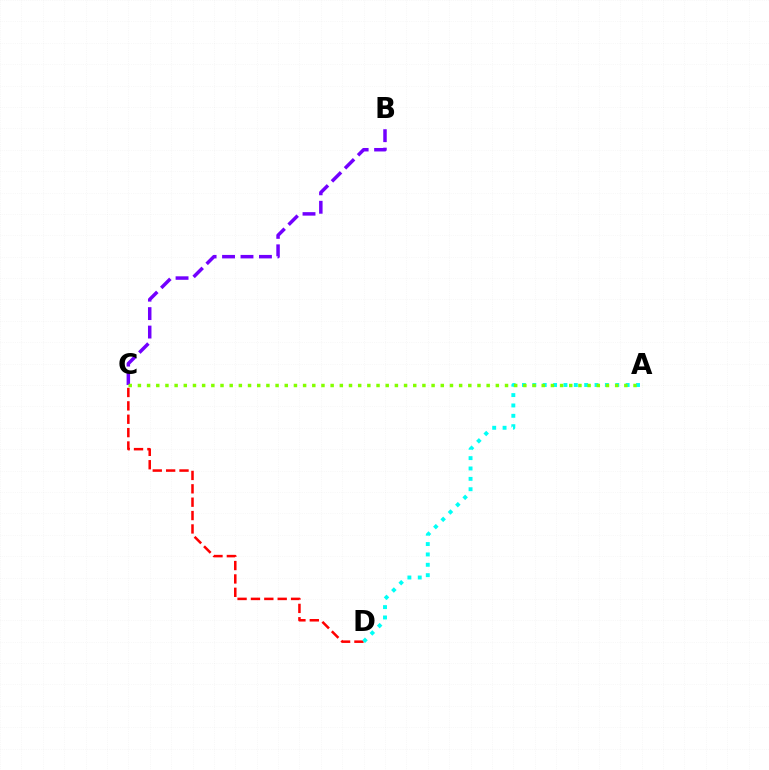{('C', 'D'): [{'color': '#ff0000', 'line_style': 'dashed', 'thickness': 1.82}], ('A', 'D'): [{'color': '#00fff6', 'line_style': 'dotted', 'thickness': 2.82}], ('B', 'C'): [{'color': '#7200ff', 'line_style': 'dashed', 'thickness': 2.51}], ('A', 'C'): [{'color': '#84ff00', 'line_style': 'dotted', 'thickness': 2.49}]}